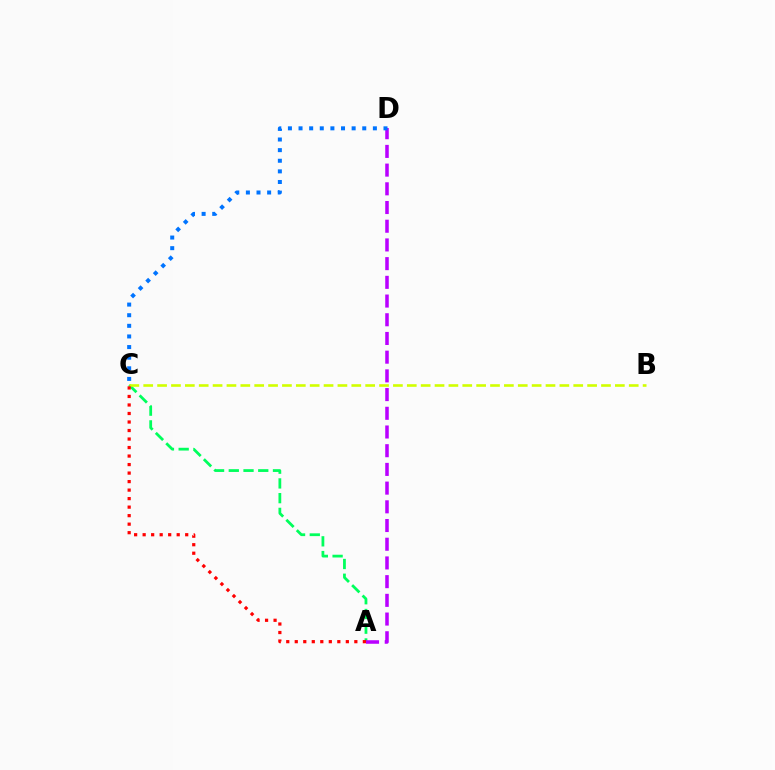{('A', 'C'): [{'color': '#00ff5c', 'line_style': 'dashed', 'thickness': 2.0}, {'color': '#ff0000', 'line_style': 'dotted', 'thickness': 2.31}], ('B', 'C'): [{'color': '#d1ff00', 'line_style': 'dashed', 'thickness': 1.88}], ('A', 'D'): [{'color': '#b900ff', 'line_style': 'dashed', 'thickness': 2.54}], ('C', 'D'): [{'color': '#0074ff', 'line_style': 'dotted', 'thickness': 2.89}]}